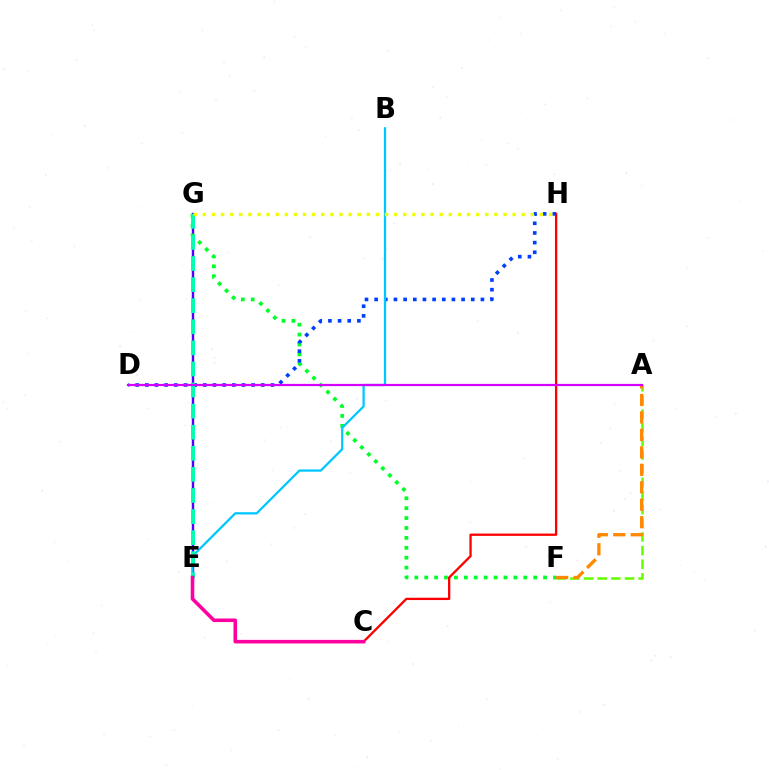{('A', 'F'): [{'color': '#66ff00', 'line_style': 'dashed', 'thickness': 1.85}, {'color': '#ff8800', 'line_style': 'dashed', 'thickness': 2.37}], ('E', 'G'): [{'color': '#4f00ff', 'line_style': 'solid', 'thickness': 1.74}, {'color': '#00ffaf', 'line_style': 'dashed', 'thickness': 2.86}], ('C', 'H'): [{'color': '#ff0000', 'line_style': 'solid', 'thickness': 1.66}], ('F', 'G'): [{'color': '#00ff27', 'line_style': 'dotted', 'thickness': 2.69}], ('D', 'H'): [{'color': '#003fff', 'line_style': 'dotted', 'thickness': 2.62}], ('B', 'E'): [{'color': '#00c7ff', 'line_style': 'solid', 'thickness': 1.63}], ('A', 'D'): [{'color': '#d600ff', 'line_style': 'solid', 'thickness': 1.6}], ('C', 'E'): [{'color': '#ff00a0', 'line_style': 'solid', 'thickness': 2.58}], ('G', 'H'): [{'color': '#eeff00', 'line_style': 'dotted', 'thickness': 2.48}]}